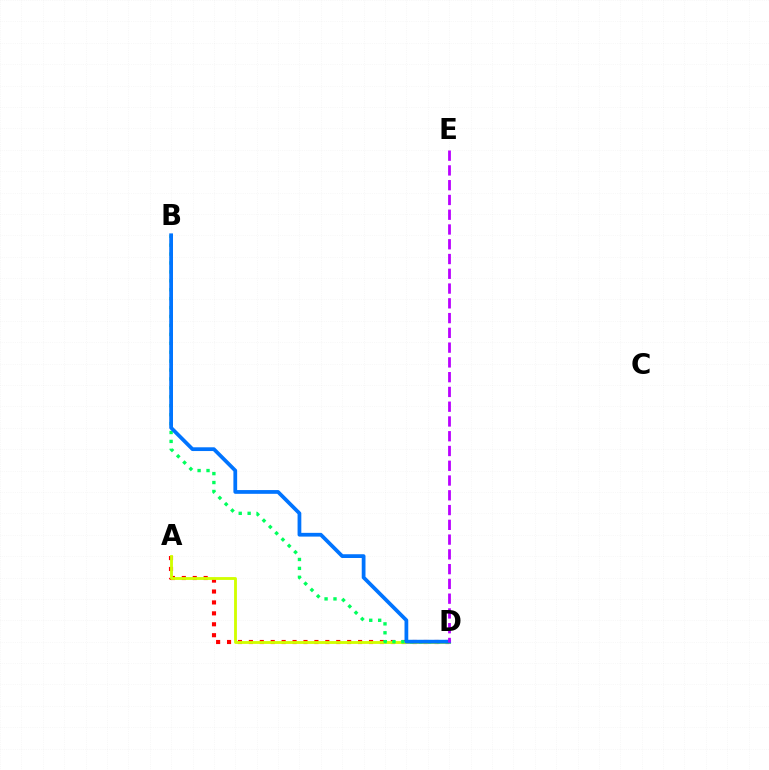{('A', 'D'): [{'color': '#ff0000', 'line_style': 'dotted', 'thickness': 2.97}, {'color': '#d1ff00', 'line_style': 'solid', 'thickness': 2.04}], ('B', 'D'): [{'color': '#00ff5c', 'line_style': 'dotted', 'thickness': 2.42}, {'color': '#0074ff', 'line_style': 'solid', 'thickness': 2.7}], ('D', 'E'): [{'color': '#b900ff', 'line_style': 'dashed', 'thickness': 2.01}]}